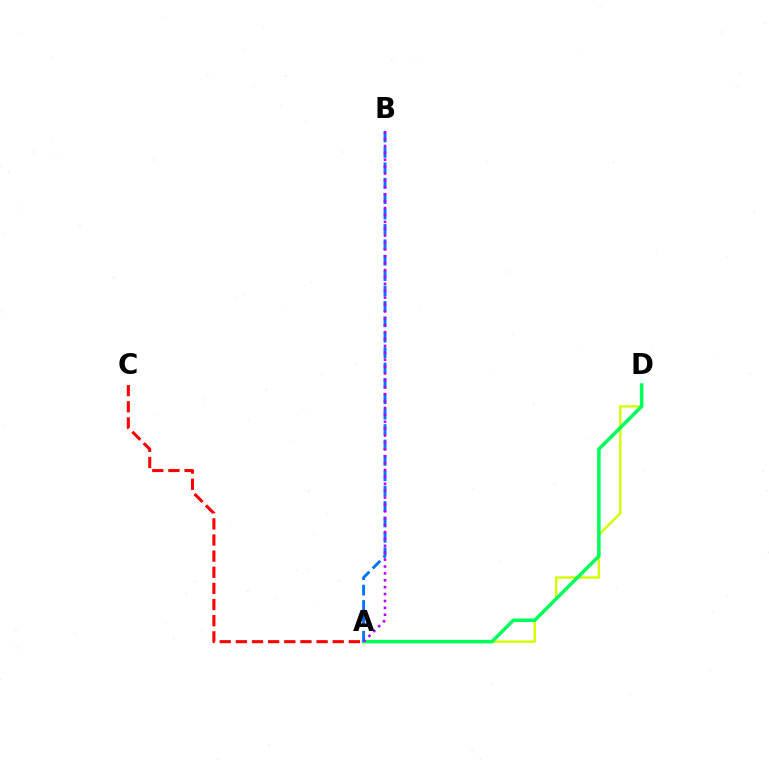{('A', 'D'): [{'color': '#d1ff00', 'line_style': 'solid', 'thickness': 1.75}, {'color': '#00ff5c', 'line_style': 'solid', 'thickness': 2.53}], ('A', 'B'): [{'color': '#0074ff', 'line_style': 'dashed', 'thickness': 2.09}, {'color': '#b900ff', 'line_style': 'dotted', 'thickness': 1.87}], ('A', 'C'): [{'color': '#ff0000', 'line_style': 'dashed', 'thickness': 2.19}]}